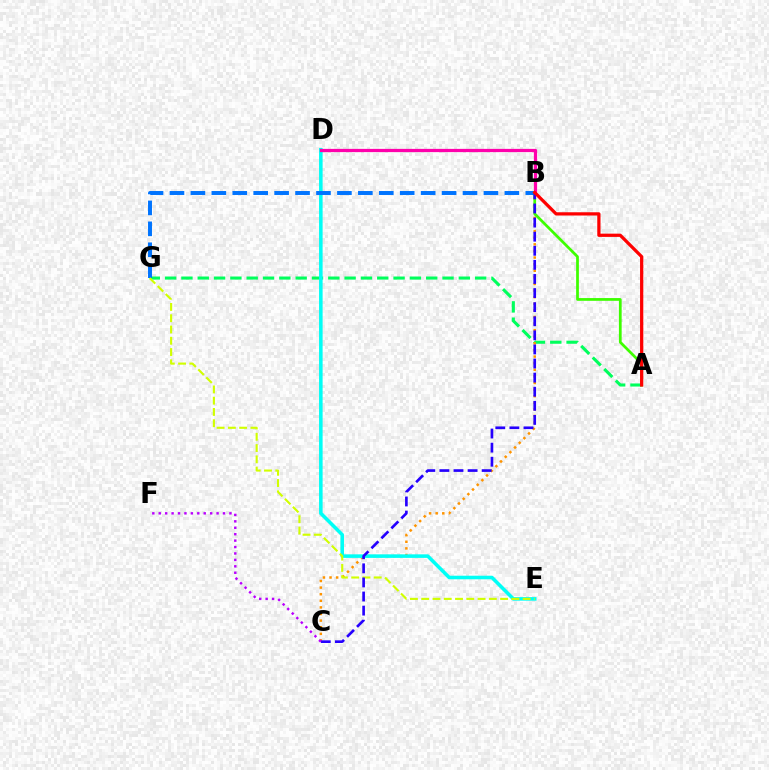{('A', 'G'): [{'color': '#00ff5c', 'line_style': 'dashed', 'thickness': 2.22}], ('B', 'C'): [{'color': '#ff9400', 'line_style': 'dotted', 'thickness': 1.79}, {'color': '#2500ff', 'line_style': 'dashed', 'thickness': 1.91}], ('D', 'E'): [{'color': '#00fff6', 'line_style': 'solid', 'thickness': 2.56}], ('B', 'G'): [{'color': '#0074ff', 'line_style': 'dashed', 'thickness': 2.84}], ('E', 'G'): [{'color': '#d1ff00', 'line_style': 'dashed', 'thickness': 1.53}], ('A', 'B'): [{'color': '#3dff00', 'line_style': 'solid', 'thickness': 1.98}, {'color': '#ff0000', 'line_style': 'solid', 'thickness': 2.34}], ('B', 'D'): [{'color': '#ff00ac', 'line_style': 'solid', 'thickness': 2.34}], ('C', 'F'): [{'color': '#b900ff', 'line_style': 'dotted', 'thickness': 1.75}]}